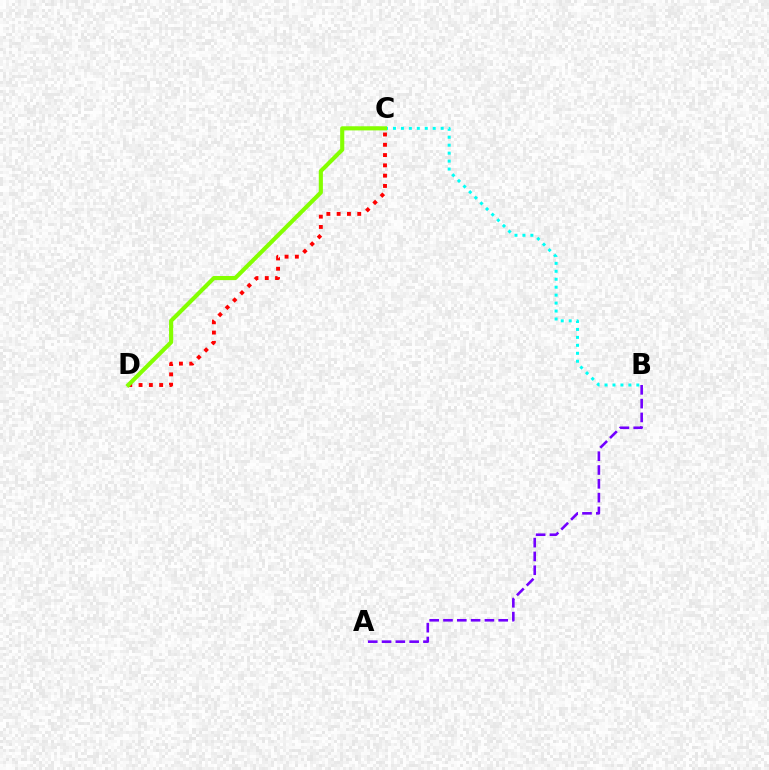{('A', 'B'): [{'color': '#7200ff', 'line_style': 'dashed', 'thickness': 1.88}], ('B', 'C'): [{'color': '#00fff6', 'line_style': 'dotted', 'thickness': 2.16}], ('C', 'D'): [{'color': '#ff0000', 'line_style': 'dotted', 'thickness': 2.8}, {'color': '#84ff00', 'line_style': 'solid', 'thickness': 2.97}]}